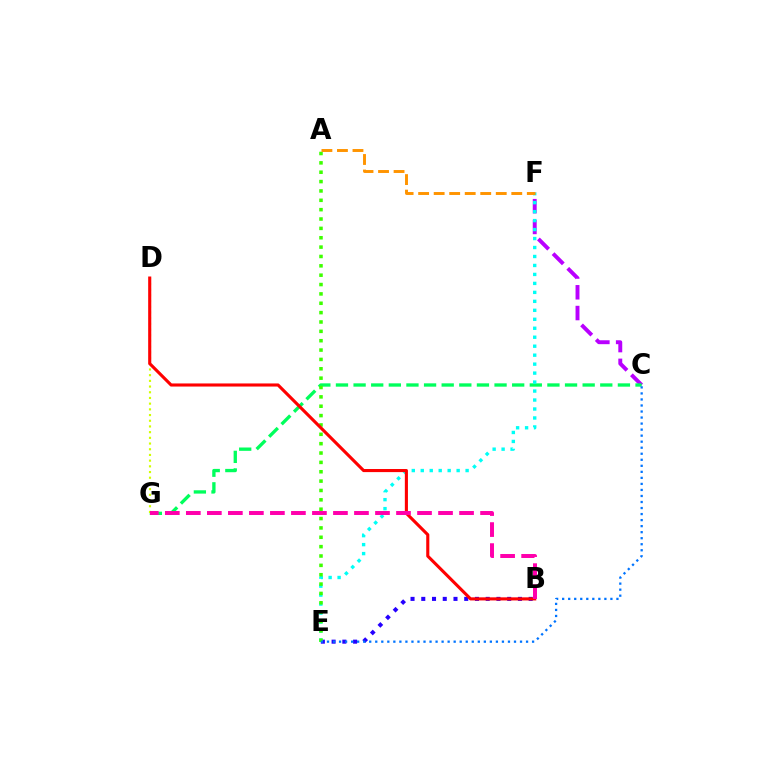{('B', 'E'): [{'color': '#2500ff', 'line_style': 'dotted', 'thickness': 2.92}], ('C', 'F'): [{'color': '#b900ff', 'line_style': 'dashed', 'thickness': 2.82}], ('C', 'G'): [{'color': '#00ff5c', 'line_style': 'dashed', 'thickness': 2.39}], ('D', 'G'): [{'color': '#d1ff00', 'line_style': 'dotted', 'thickness': 1.55}], ('E', 'F'): [{'color': '#00fff6', 'line_style': 'dotted', 'thickness': 2.44}], ('A', 'E'): [{'color': '#3dff00', 'line_style': 'dotted', 'thickness': 2.54}], ('B', 'D'): [{'color': '#ff0000', 'line_style': 'solid', 'thickness': 2.23}], ('B', 'G'): [{'color': '#ff00ac', 'line_style': 'dashed', 'thickness': 2.86}], ('A', 'F'): [{'color': '#ff9400', 'line_style': 'dashed', 'thickness': 2.11}], ('C', 'E'): [{'color': '#0074ff', 'line_style': 'dotted', 'thickness': 1.64}]}